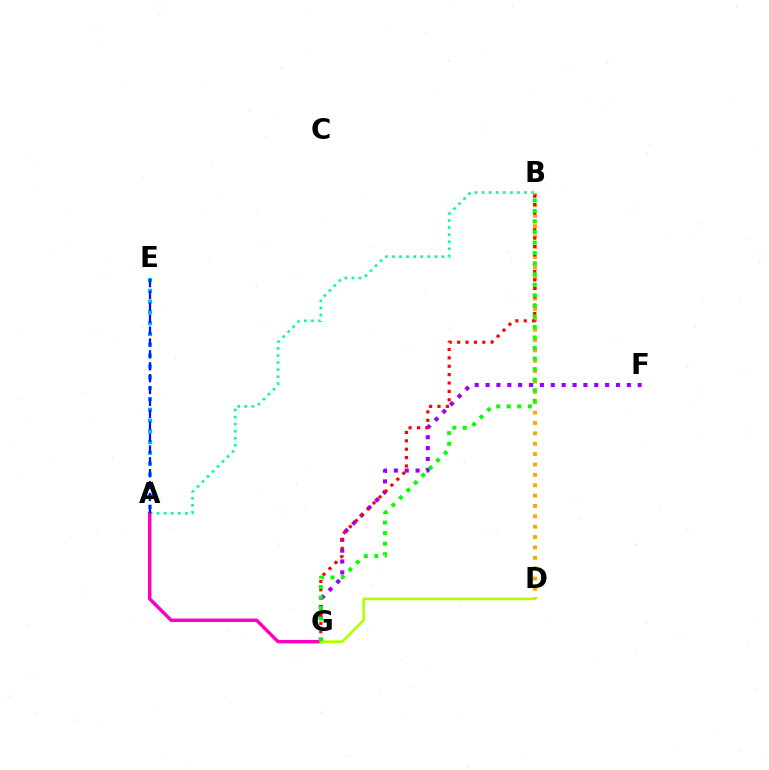{('F', 'G'): [{'color': '#9b00ff', 'line_style': 'dotted', 'thickness': 2.95}], ('B', 'D'): [{'color': '#ffa500', 'line_style': 'dotted', 'thickness': 2.82}], ('B', 'G'): [{'color': '#ff0000', 'line_style': 'dotted', 'thickness': 2.28}, {'color': '#08ff00', 'line_style': 'dotted', 'thickness': 2.87}], ('A', 'E'): [{'color': '#00b5ff', 'line_style': 'dotted', 'thickness': 2.94}, {'color': '#0010ff', 'line_style': 'dashed', 'thickness': 1.61}], ('A', 'B'): [{'color': '#00ff9d', 'line_style': 'dotted', 'thickness': 1.92}], ('A', 'G'): [{'color': '#ff00bd', 'line_style': 'solid', 'thickness': 2.48}], ('D', 'G'): [{'color': '#b3ff00', 'line_style': 'solid', 'thickness': 1.9}]}